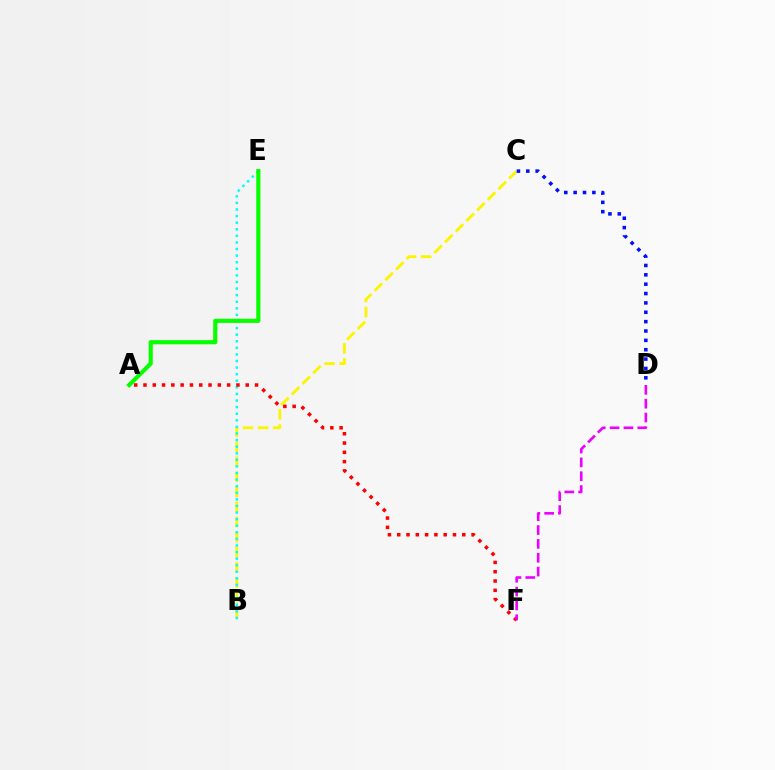{('B', 'C'): [{'color': '#fcf500', 'line_style': 'dashed', 'thickness': 2.05}], ('C', 'D'): [{'color': '#0010ff', 'line_style': 'dotted', 'thickness': 2.54}], ('B', 'E'): [{'color': '#00fff6', 'line_style': 'dotted', 'thickness': 1.79}], ('A', 'F'): [{'color': '#ff0000', 'line_style': 'dotted', 'thickness': 2.53}], ('D', 'F'): [{'color': '#ee00ff', 'line_style': 'dashed', 'thickness': 1.88}], ('A', 'E'): [{'color': '#08ff00', 'line_style': 'solid', 'thickness': 2.99}]}